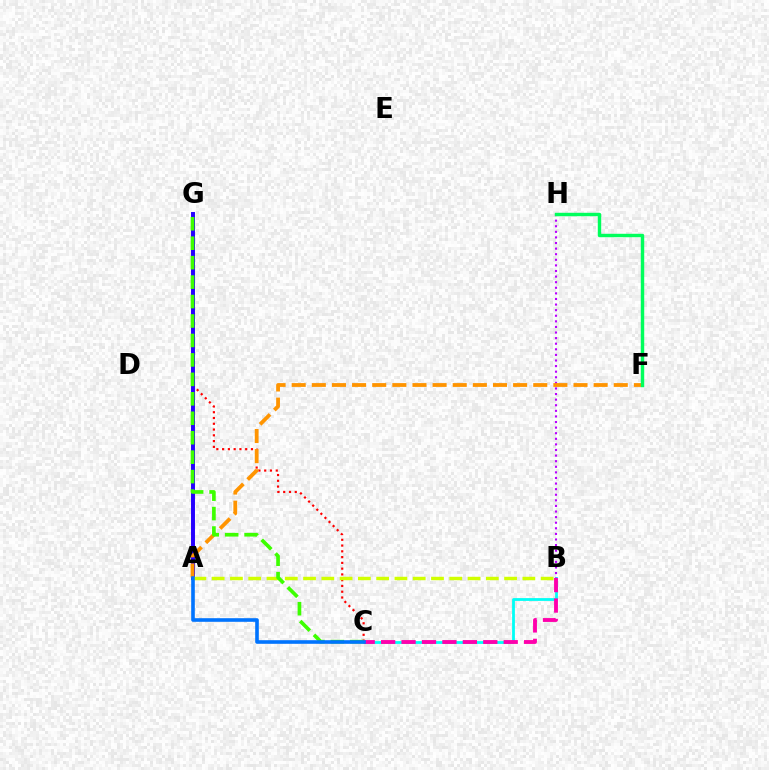{('C', 'G'): [{'color': '#ff0000', 'line_style': 'dotted', 'thickness': 1.57}, {'color': '#3dff00', 'line_style': 'dashed', 'thickness': 2.64}], ('B', 'C'): [{'color': '#00fff6', 'line_style': 'solid', 'thickness': 2.01}, {'color': '#ff00ac', 'line_style': 'dashed', 'thickness': 2.78}], ('A', 'G'): [{'color': '#2500ff', 'line_style': 'solid', 'thickness': 2.84}], ('B', 'H'): [{'color': '#b900ff', 'line_style': 'dotted', 'thickness': 1.52}], ('A', 'F'): [{'color': '#ff9400', 'line_style': 'dashed', 'thickness': 2.73}], ('F', 'H'): [{'color': '#00ff5c', 'line_style': 'solid', 'thickness': 2.47}], ('A', 'B'): [{'color': '#d1ff00', 'line_style': 'dashed', 'thickness': 2.48}], ('A', 'C'): [{'color': '#0074ff', 'line_style': 'solid', 'thickness': 2.6}]}